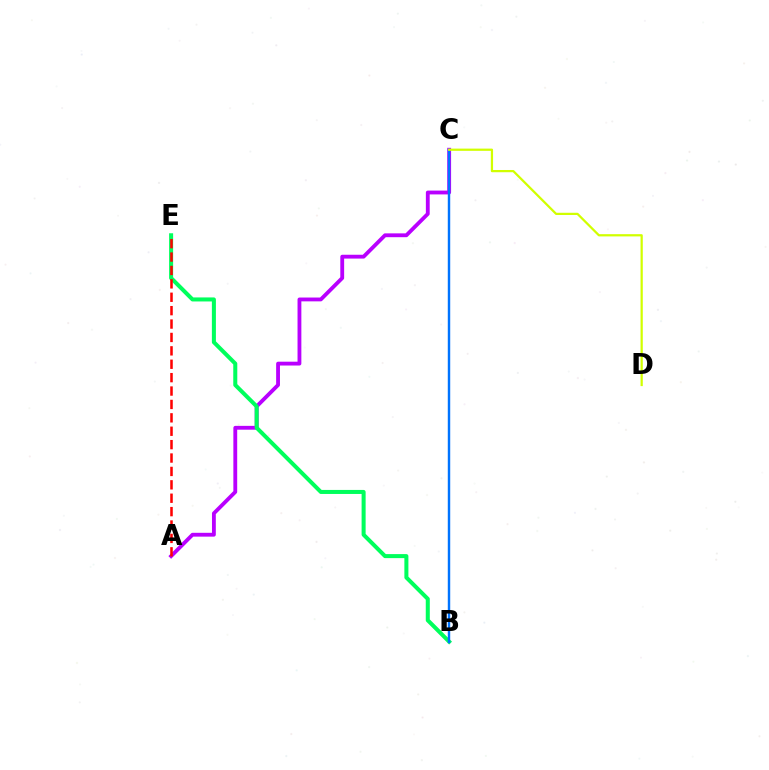{('A', 'C'): [{'color': '#b900ff', 'line_style': 'solid', 'thickness': 2.76}], ('B', 'E'): [{'color': '#00ff5c', 'line_style': 'solid', 'thickness': 2.9}], ('B', 'C'): [{'color': '#0074ff', 'line_style': 'solid', 'thickness': 1.76}], ('C', 'D'): [{'color': '#d1ff00', 'line_style': 'solid', 'thickness': 1.61}], ('A', 'E'): [{'color': '#ff0000', 'line_style': 'dashed', 'thickness': 1.82}]}